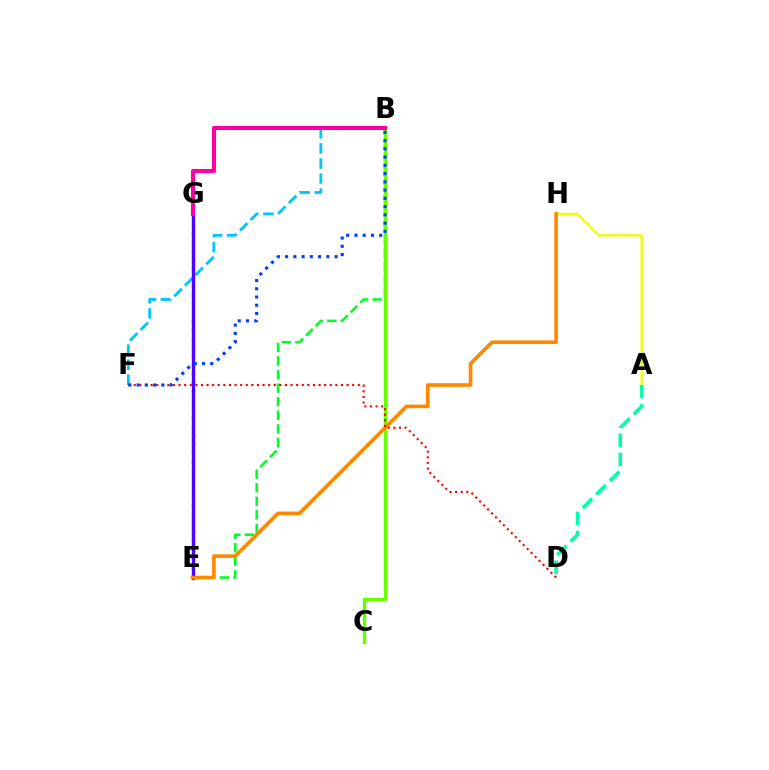{('B', 'E'): [{'color': '#00ff27', 'line_style': 'dashed', 'thickness': 1.84}], ('B', 'F'): [{'color': '#00c7ff', 'line_style': 'dashed', 'thickness': 2.04}, {'color': '#003fff', 'line_style': 'dotted', 'thickness': 2.24}], ('B', 'C'): [{'color': '#66ff00', 'line_style': 'solid', 'thickness': 2.49}], ('E', 'G'): [{'color': '#d600ff', 'line_style': 'dotted', 'thickness': 2.39}, {'color': '#4f00ff', 'line_style': 'solid', 'thickness': 2.41}], ('A', 'H'): [{'color': '#eeff00', 'line_style': 'solid', 'thickness': 1.68}], ('B', 'G'): [{'color': '#ff00a0', 'line_style': 'solid', 'thickness': 2.93}], ('E', 'H'): [{'color': '#ff8800', 'line_style': 'solid', 'thickness': 2.61}], ('D', 'F'): [{'color': '#ff0000', 'line_style': 'dotted', 'thickness': 1.52}], ('A', 'D'): [{'color': '#00ffaf', 'line_style': 'dashed', 'thickness': 2.6}]}